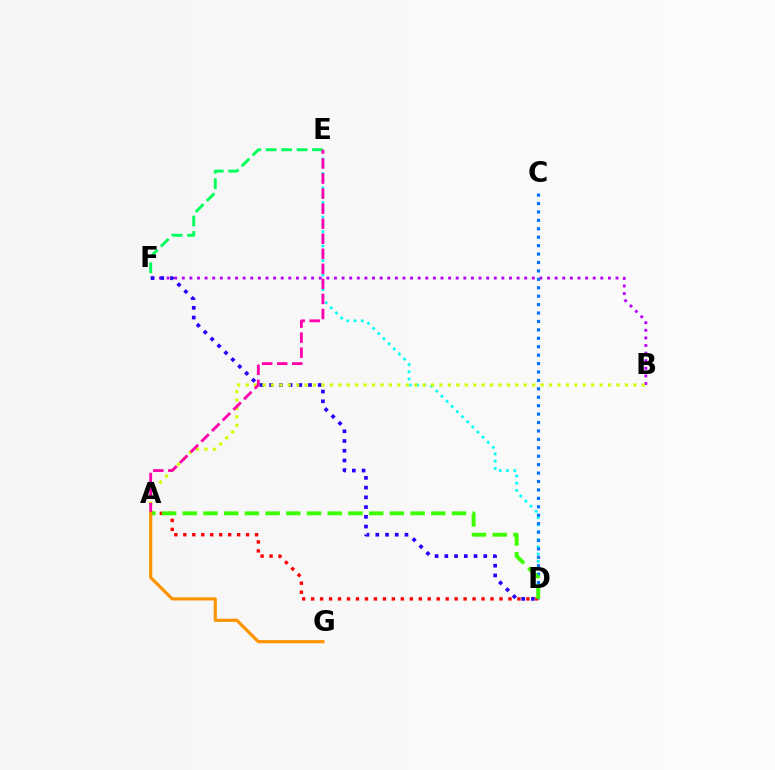{('E', 'F'): [{'color': '#00ff5c', 'line_style': 'dashed', 'thickness': 2.1}], ('D', 'E'): [{'color': '#00fff6', 'line_style': 'dotted', 'thickness': 1.97}], ('B', 'F'): [{'color': '#b900ff', 'line_style': 'dotted', 'thickness': 2.07}], ('C', 'D'): [{'color': '#0074ff', 'line_style': 'dotted', 'thickness': 2.29}], ('D', 'F'): [{'color': '#2500ff', 'line_style': 'dotted', 'thickness': 2.64}], ('A', 'B'): [{'color': '#d1ff00', 'line_style': 'dotted', 'thickness': 2.29}], ('A', 'D'): [{'color': '#ff0000', 'line_style': 'dotted', 'thickness': 2.44}, {'color': '#3dff00', 'line_style': 'dashed', 'thickness': 2.81}], ('A', 'E'): [{'color': '#ff00ac', 'line_style': 'dashed', 'thickness': 2.04}], ('A', 'G'): [{'color': '#ff9400', 'line_style': 'solid', 'thickness': 2.28}]}